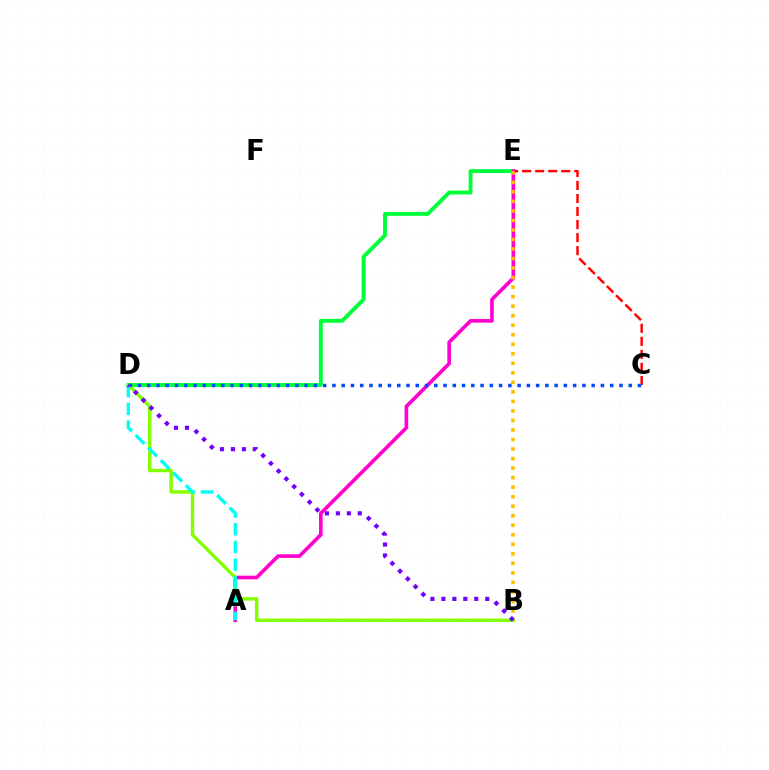{('D', 'E'): [{'color': '#00ff39', 'line_style': 'solid', 'thickness': 2.8}], ('C', 'E'): [{'color': '#ff0000', 'line_style': 'dashed', 'thickness': 1.77}], ('A', 'E'): [{'color': '#ff00cf', 'line_style': 'solid', 'thickness': 2.62}], ('B', 'E'): [{'color': '#ffbd00', 'line_style': 'dotted', 'thickness': 2.59}], ('B', 'D'): [{'color': '#84ff00', 'line_style': 'solid', 'thickness': 2.48}, {'color': '#7200ff', 'line_style': 'dotted', 'thickness': 2.98}], ('C', 'D'): [{'color': '#004bff', 'line_style': 'dotted', 'thickness': 2.52}], ('A', 'D'): [{'color': '#00fff6', 'line_style': 'dashed', 'thickness': 2.41}]}